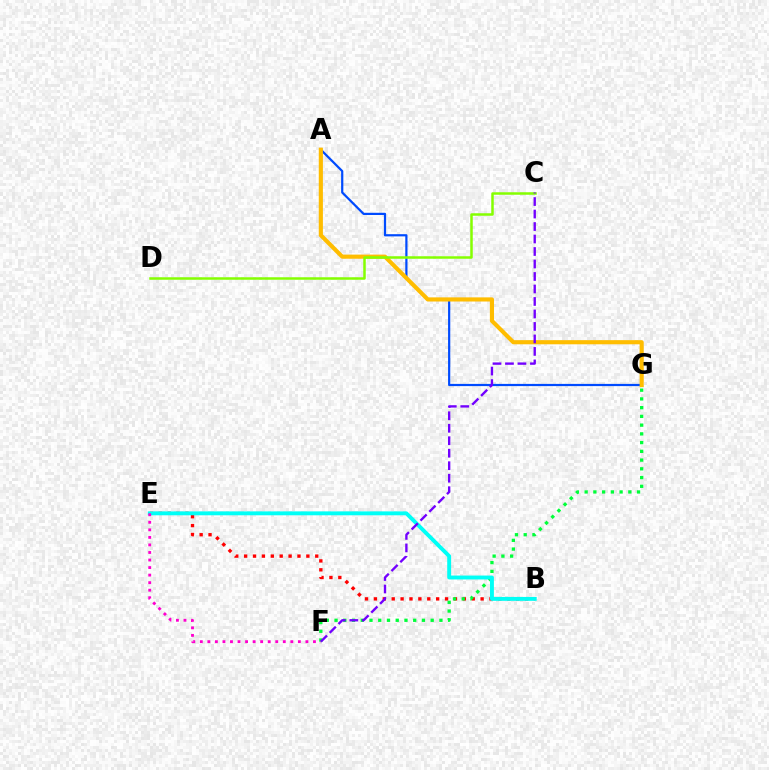{('B', 'E'): [{'color': '#ff0000', 'line_style': 'dotted', 'thickness': 2.42}, {'color': '#00fff6', 'line_style': 'solid', 'thickness': 2.81}], ('F', 'G'): [{'color': '#00ff39', 'line_style': 'dotted', 'thickness': 2.37}], ('A', 'G'): [{'color': '#004bff', 'line_style': 'solid', 'thickness': 1.59}, {'color': '#ffbd00', 'line_style': 'solid', 'thickness': 2.98}], ('E', 'F'): [{'color': '#ff00cf', 'line_style': 'dotted', 'thickness': 2.05}], ('C', 'D'): [{'color': '#84ff00', 'line_style': 'solid', 'thickness': 1.8}], ('C', 'F'): [{'color': '#7200ff', 'line_style': 'dashed', 'thickness': 1.7}]}